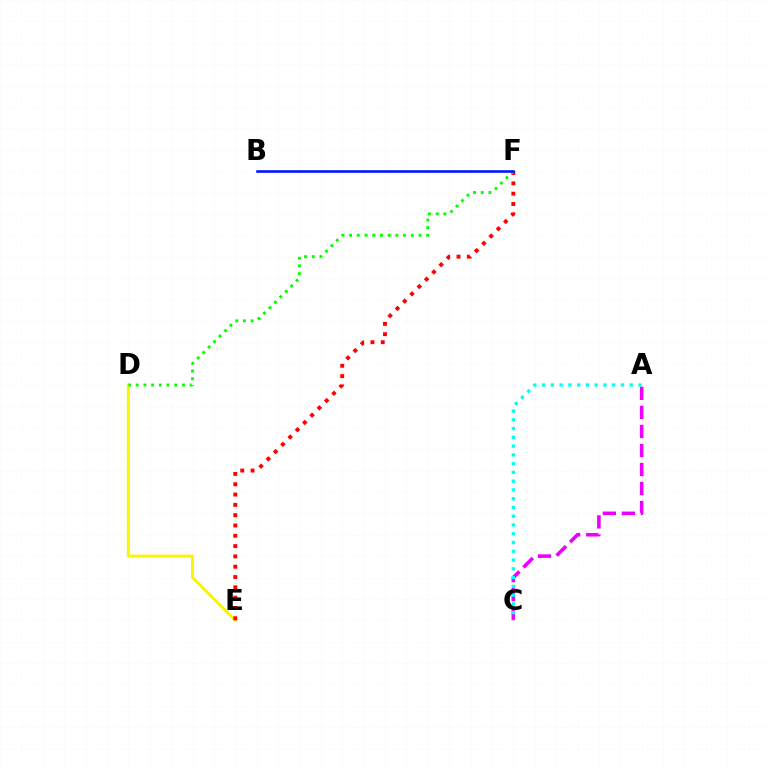{('D', 'E'): [{'color': '#fcf500', 'line_style': 'solid', 'thickness': 2.17}], ('A', 'C'): [{'color': '#ee00ff', 'line_style': 'dashed', 'thickness': 2.59}, {'color': '#00fff6', 'line_style': 'dotted', 'thickness': 2.38}], ('E', 'F'): [{'color': '#ff0000', 'line_style': 'dotted', 'thickness': 2.8}], ('D', 'F'): [{'color': '#08ff00', 'line_style': 'dotted', 'thickness': 2.09}], ('B', 'F'): [{'color': '#0010ff', 'line_style': 'solid', 'thickness': 1.85}]}